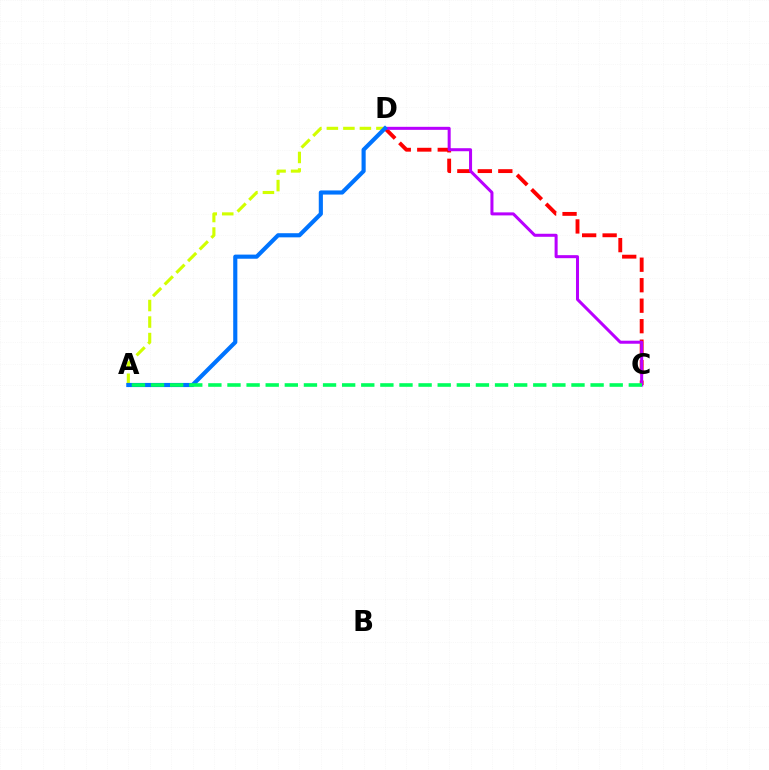{('C', 'D'): [{'color': '#ff0000', 'line_style': 'dashed', 'thickness': 2.78}, {'color': '#b900ff', 'line_style': 'solid', 'thickness': 2.18}], ('A', 'D'): [{'color': '#d1ff00', 'line_style': 'dashed', 'thickness': 2.24}, {'color': '#0074ff', 'line_style': 'solid', 'thickness': 2.98}], ('A', 'C'): [{'color': '#00ff5c', 'line_style': 'dashed', 'thickness': 2.6}]}